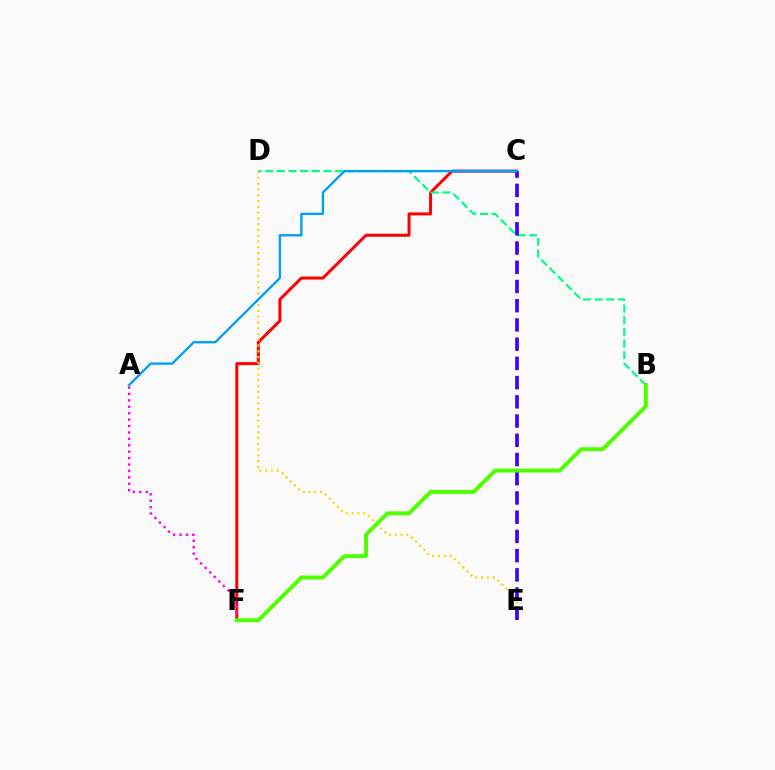{('C', 'F'): [{'color': '#ff0000', 'line_style': 'solid', 'thickness': 2.15}], ('B', 'D'): [{'color': '#00ff86', 'line_style': 'dashed', 'thickness': 1.58}], ('A', 'F'): [{'color': '#ff00ed', 'line_style': 'dotted', 'thickness': 1.74}], ('D', 'E'): [{'color': '#ffd500', 'line_style': 'dotted', 'thickness': 1.57}], ('C', 'E'): [{'color': '#3700ff', 'line_style': 'dashed', 'thickness': 2.61}], ('B', 'F'): [{'color': '#4fff00', 'line_style': 'solid', 'thickness': 2.84}], ('A', 'C'): [{'color': '#009eff', 'line_style': 'solid', 'thickness': 1.7}]}